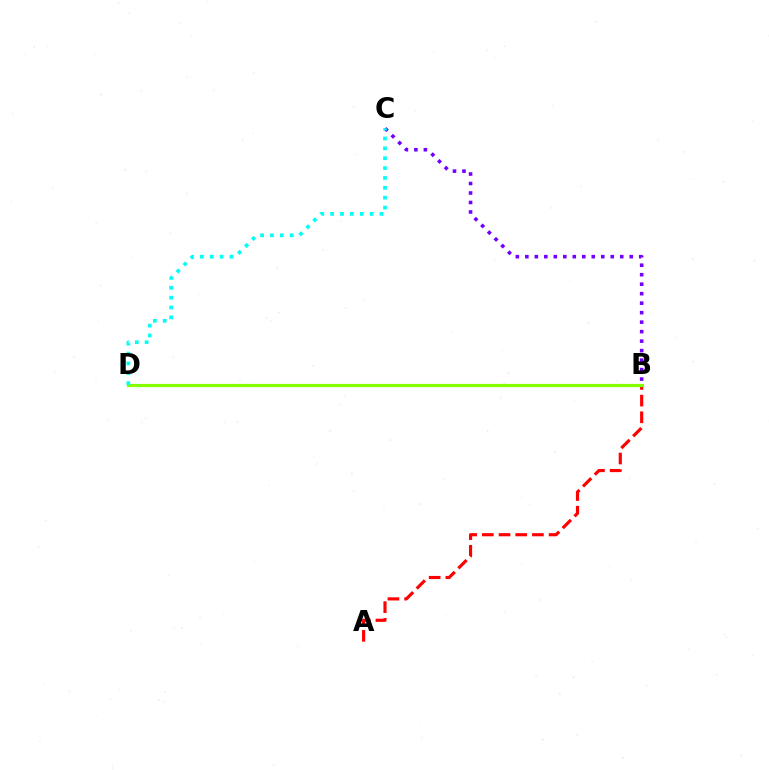{('B', 'C'): [{'color': '#7200ff', 'line_style': 'dotted', 'thickness': 2.58}], ('A', 'B'): [{'color': '#ff0000', 'line_style': 'dashed', 'thickness': 2.27}], ('B', 'D'): [{'color': '#84ff00', 'line_style': 'solid', 'thickness': 2.3}], ('C', 'D'): [{'color': '#00fff6', 'line_style': 'dotted', 'thickness': 2.68}]}